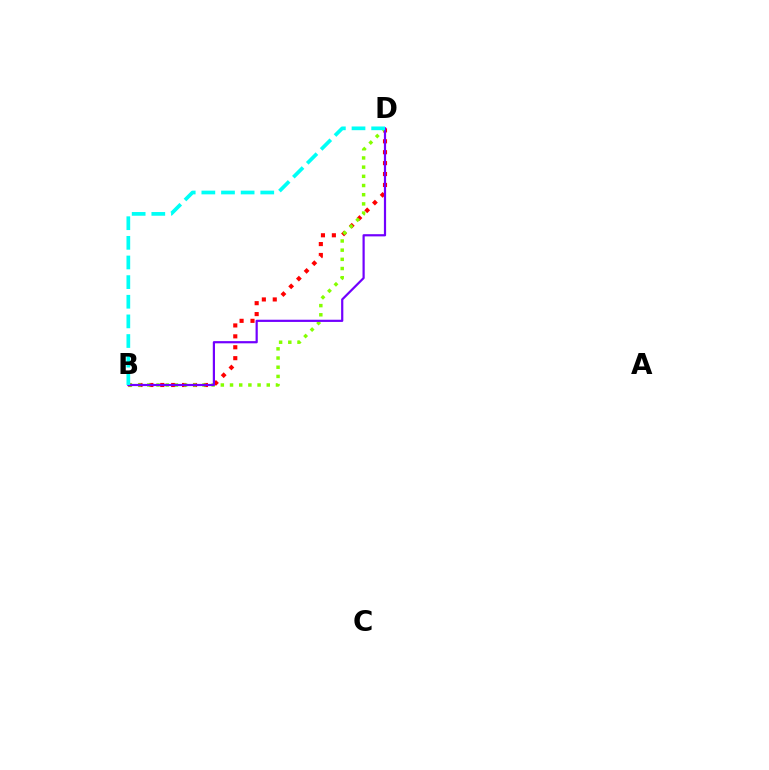{('B', 'D'): [{'color': '#ff0000', 'line_style': 'dotted', 'thickness': 2.97}, {'color': '#84ff00', 'line_style': 'dotted', 'thickness': 2.5}, {'color': '#7200ff', 'line_style': 'solid', 'thickness': 1.59}, {'color': '#00fff6', 'line_style': 'dashed', 'thickness': 2.67}]}